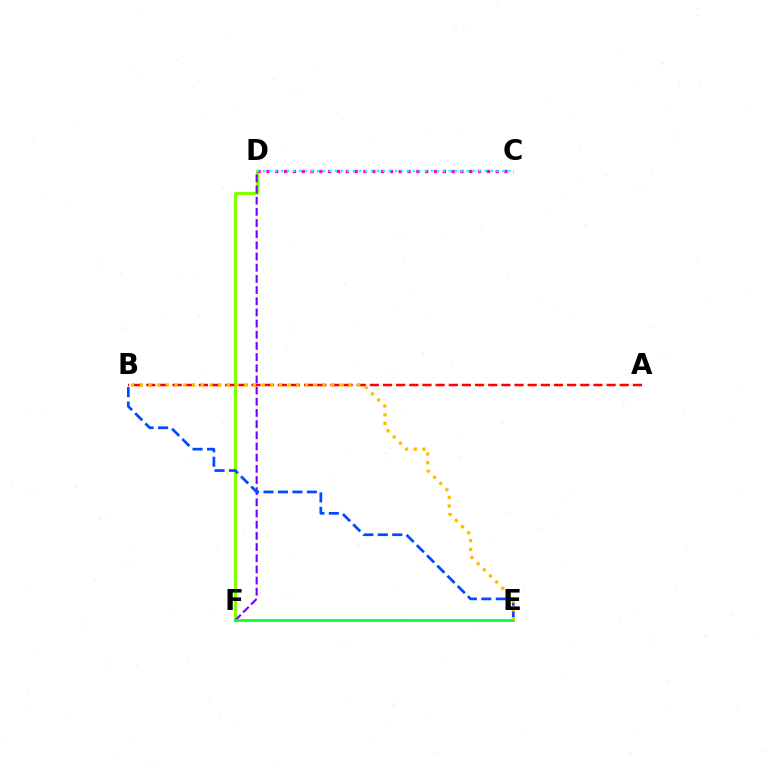{('D', 'F'): [{'color': '#84ff00', 'line_style': 'solid', 'thickness': 2.22}, {'color': '#7200ff', 'line_style': 'dashed', 'thickness': 1.52}], ('C', 'D'): [{'color': '#ff00cf', 'line_style': 'dotted', 'thickness': 2.4}, {'color': '#00fff6', 'line_style': 'dotted', 'thickness': 1.63}], ('A', 'B'): [{'color': '#ff0000', 'line_style': 'dashed', 'thickness': 1.79}], ('E', 'F'): [{'color': '#00ff39', 'line_style': 'solid', 'thickness': 1.93}], ('B', 'E'): [{'color': '#004bff', 'line_style': 'dashed', 'thickness': 1.96}, {'color': '#ffbd00', 'line_style': 'dotted', 'thickness': 2.36}]}